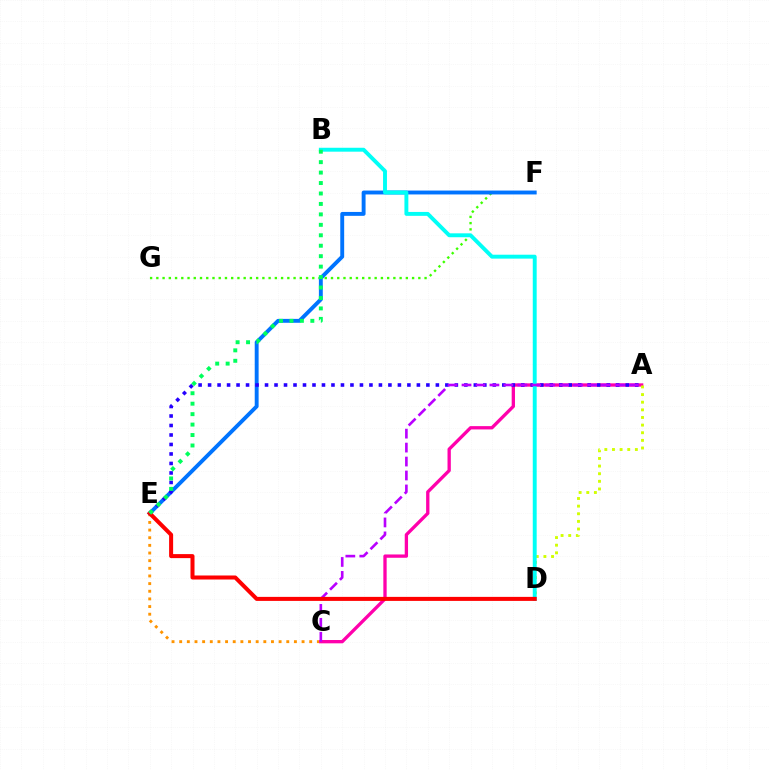{('C', 'E'): [{'color': '#ff9400', 'line_style': 'dotted', 'thickness': 2.08}], ('A', 'C'): [{'color': '#ff00ac', 'line_style': 'solid', 'thickness': 2.38}, {'color': '#b900ff', 'line_style': 'dashed', 'thickness': 1.9}], ('A', 'D'): [{'color': '#d1ff00', 'line_style': 'dotted', 'thickness': 2.07}], ('F', 'G'): [{'color': '#3dff00', 'line_style': 'dotted', 'thickness': 1.69}], ('E', 'F'): [{'color': '#0074ff', 'line_style': 'solid', 'thickness': 2.8}], ('A', 'E'): [{'color': '#2500ff', 'line_style': 'dotted', 'thickness': 2.58}], ('B', 'D'): [{'color': '#00fff6', 'line_style': 'solid', 'thickness': 2.81}], ('D', 'E'): [{'color': '#ff0000', 'line_style': 'solid', 'thickness': 2.9}], ('B', 'E'): [{'color': '#00ff5c', 'line_style': 'dotted', 'thickness': 2.84}]}